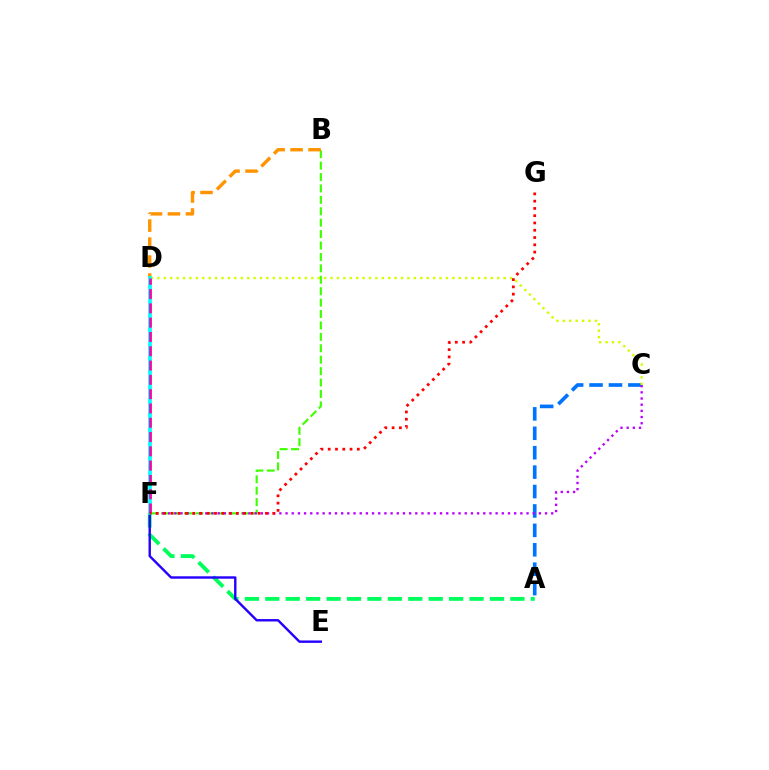{('B', 'F'): [{'color': '#3dff00', 'line_style': 'dashed', 'thickness': 1.55}], ('B', 'D'): [{'color': '#ff9400', 'line_style': 'dashed', 'thickness': 2.44}], ('A', 'C'): [{'color': '#0074ff', 'line_style': 'dashed', 'thickness': 2.64}], ('C', 'F'): [{'color': '#b900ff', 'line_style': 'dotted', 'thickness': 1.68}], ('C', 'D'): [{'color': '#d1ff00', 'line_style': 'dotted', 'thickness': 1.74}], ('A', 'F'): [{'color': '#00ff5c', 'line_style': 'dashed', 'thickness': 2.77}], ('E', 'F'): [{'color': '#2500ff', 'line_style': 'solid', 'thickness': 1.73}], ('D', 'F'): [{'color': '#00fff6', 'line_style': 'solid', 'thickness': 2.69}, {'color': '#ff00ac', 'line_style': 'dashed', 'thickness': 1.94}], ('F', 'G'): [{'color': '#ff0000', 'line_style': 'dotted', 'thickness': 1.98}]}